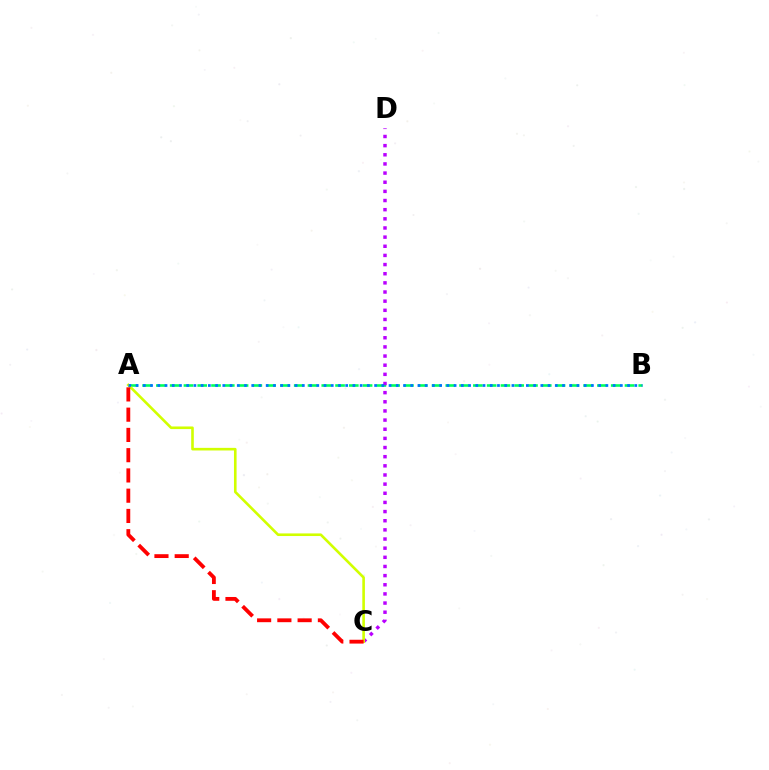{('A', 'B'): [{'color': '#00ff5c', 'line_style': 'dashed', 'thickness': 1.87}, {'color': '#0074ff', 'line_style': 'dotted', 'thickness': 1.96}], ('C', 'D'): [{'color': '#b900ff', 'line_style': 'dotted', 'thickness': 2.49}], ('A', 'C'): [{'color': '#d1ff00', 'line_style': 'solid', 'thickness': 1.88}, {'color': '#ff0000', 'line_style': 'dashed', 'thickness': 2.75}]}